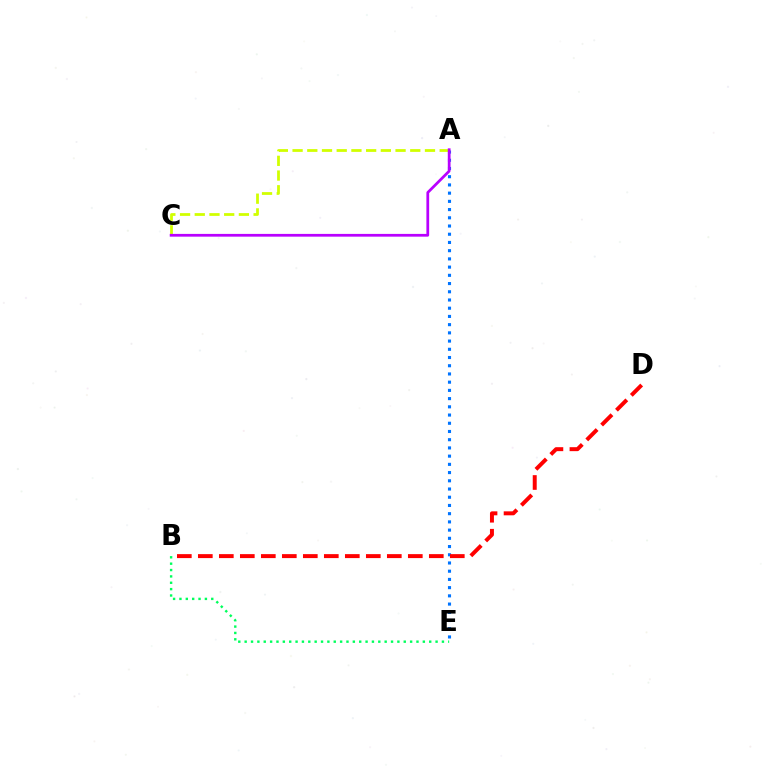{('A', 'E'): [{'color': '#0074ff', 'line_style': 'dotted', 'thickness': 2.23}], ('A', 'C'): [{'color': '#d1ff00', 'line_style': 'dashed', 'thickness': 2.0}, {'color': '#b900ff', 'line_style': 'solid', 'thickness': 1.98}], ('B', 'D'): [{'color': '#ff0000', 'line_style': 'dashed', 'thickness': 2.85}], ('B', 'E'): [{'color': '#00ff5c', 'line_style': 'dotted', 'thickness': 1.73}]}